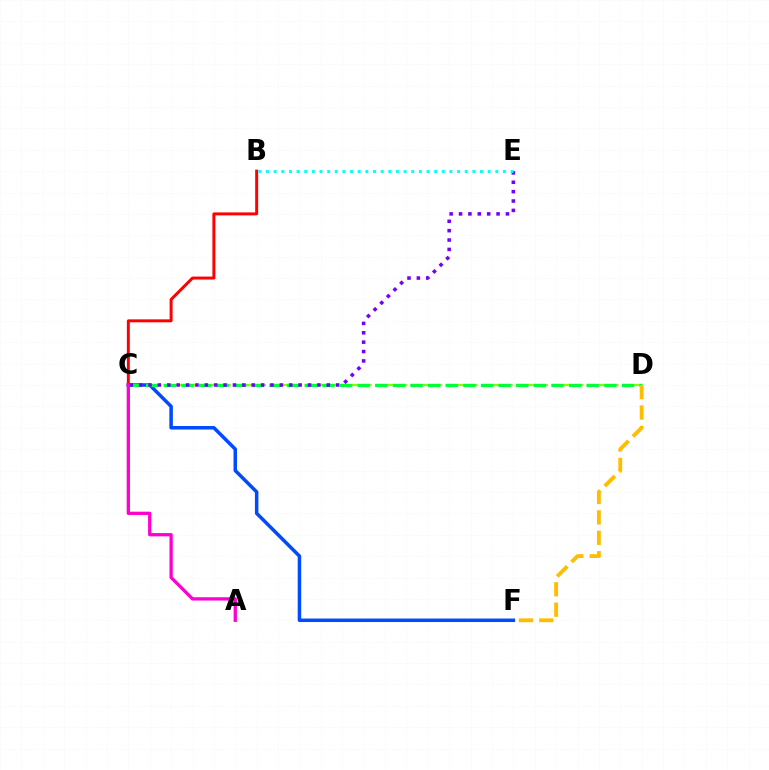{('B', 'C'): [{'color': '#ff0000', 'line_style': 'solid', 'thickness': 2.13}], ('C', 'D'): [{'color': '#84ff00', 'line_style': 'dashed', 'thickness': 1.6}, {'color': '#00ff39', 'line_style': 'dashed', 'thickness': 2.39}], ('C', 'F'): [{'color': '#004bff', 'line_style': 'solid', 'thickness': 2.52}], ('C', 'E'): [{'color': '#7200ff', 'line_style': 'dotted', 'thickness': 2.55}], ('A', 'C'): [{'color': '#ff00cf', 'line_style': 'solid', 'thickness': 2.37}], ('D', 'F'): [{'color': '#ffbd00', 'line_style': 'dashed', 'thickness': 2.77}], ('B', 'E'): [{'color': '#00fff6', 'line_style': 'dotted', 'thickness': 2.08}]}